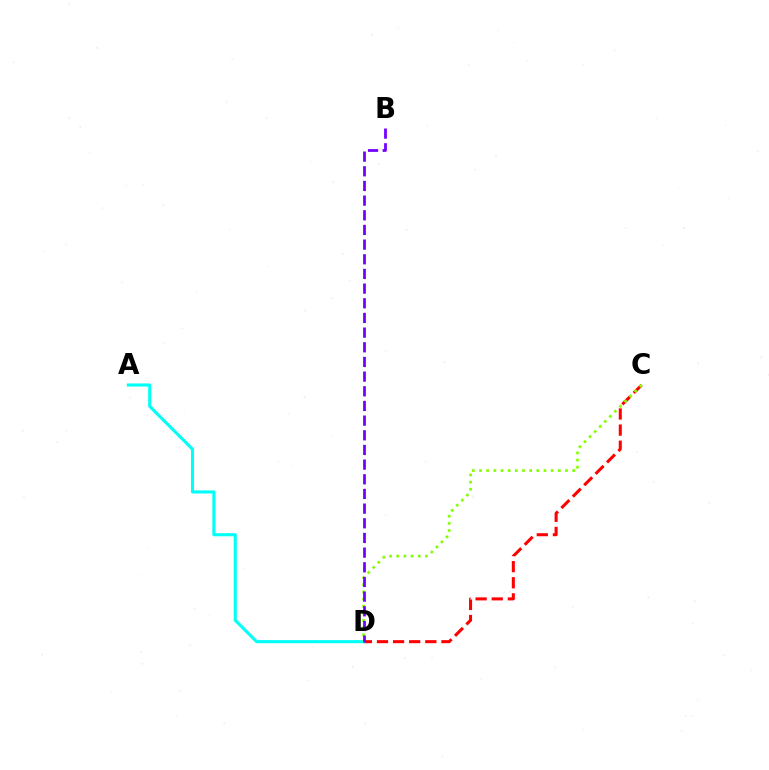{('C', 'D'): [{'color': '#ff0000', 'line_style': 'dashed', 'thickness': 2.19}, {'color': '#84ff00', 'line_style': 'dotted', 'thickness': 1.95}], ('A', 'D'): [{'color': '#00fff6', 'line_style': 'solid', 'thickness': 2.23}], ('B', 'D'): [{'color': '#7200ff', 'line_style': 'dashed', 'thickness': 1.99}]}